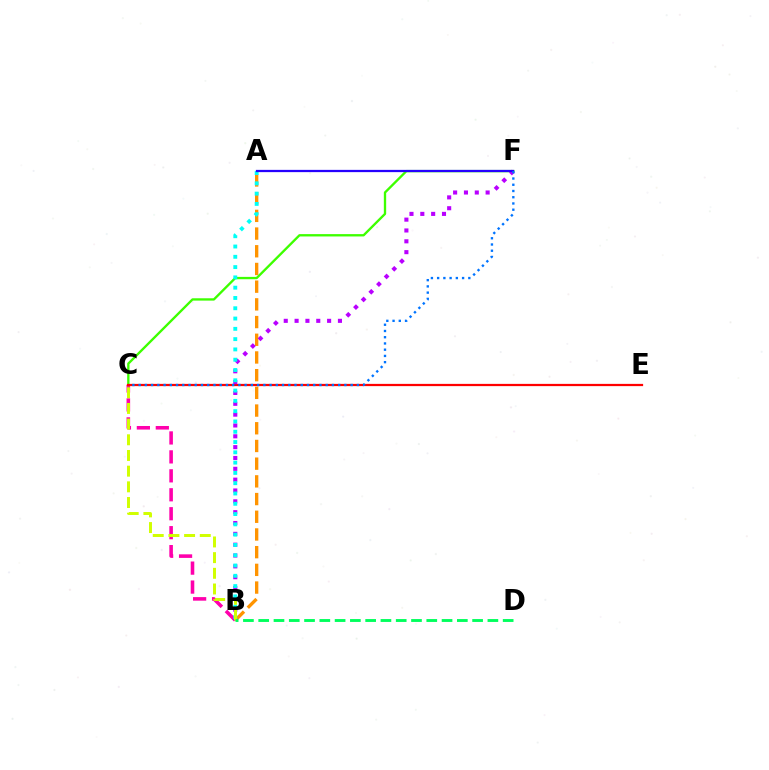{('A', 'B'): [{'color': '#ff9400', 'line_style': 'dashed', 'thickness': 2.4}, {'color': '#00fff6', 'line_style': 'dotted', 'thickness': 2.8}], ('B', 'C'): [{'color': '#ff00ac', 'line_style': 'dashed', 'thickness': 2.57}, {'color': '#d1ff00', 'line_style': 'dashed', 'thickness': 2.13}], ('C', 'F'): [{'color': '#3dff00', 'line_style': 'solid', 'thickness': 1.68}, {'color': '#0074ff', 'line_style': 'dotted', 'thickness': 1.69}], ('C', 'E'): [{'color': '#ff0000', 'line_style': 'solid', 'thickness': 1.61}], ('B', 'F'): [{'color': '#b900ff', 'line_style': 'dotted', 'thickness': 2.94}], ('A', 'F'): [{'color': '#2500ff', 'line_style': 'solid', 'thickness': 1.63}], ('B', 'D'): [{'color': '#00ff5c', 'line_style': 'dashed', 'thickness': 2.08}]}